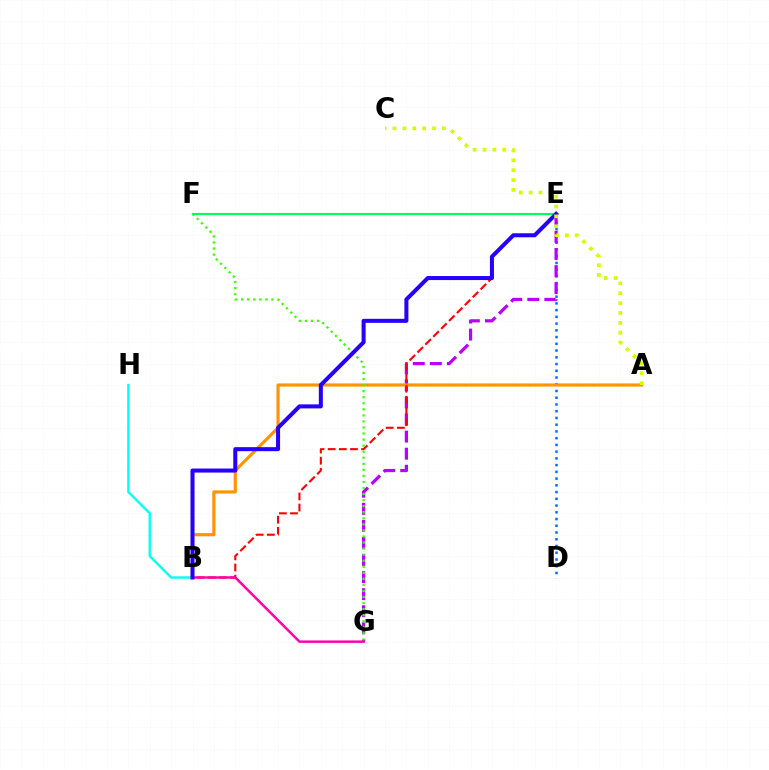{('D', 'E'): [{'color': '#0074ff', 'line_style': 'dotted', 'thickness': 1.83}], ('B', 'H'): [{'color': '#00fff6', 'line_style': 'solid', 'thickness': 1.69}], ('E', 'G'): [{'color': '#b900ff', 'line_style': 'dashed', 'thickness': 2.32}], ('A', 'B'): [{'color': '#ff9400', 'line_style': 'solid', 'thickness': 2.27}], ('B', 'E'): [{'color': '#ff0000', 'line_style': 'dashed', 'thickness': 1.52}, {'color': '#2500ff', 'line_style': 'solid', 'thickness': 2.9}], ('F', 'G'): [{'color': '#3dff00', 'line_style': 'dotted', 'thickness': 1.65}], ('B', 'G'): [{'color': '#ff00ac', 'line_style': 'solid', 'thickness': 1.77}], ('E', 'F'): [{'color': '#00ff5c', 'line_style': 'solid', 'thickness': 1.54}], ('A', 'C'): [{'color': '#d1ff00', 'line_style': 'dotted', 'thickness': 2.68}]}